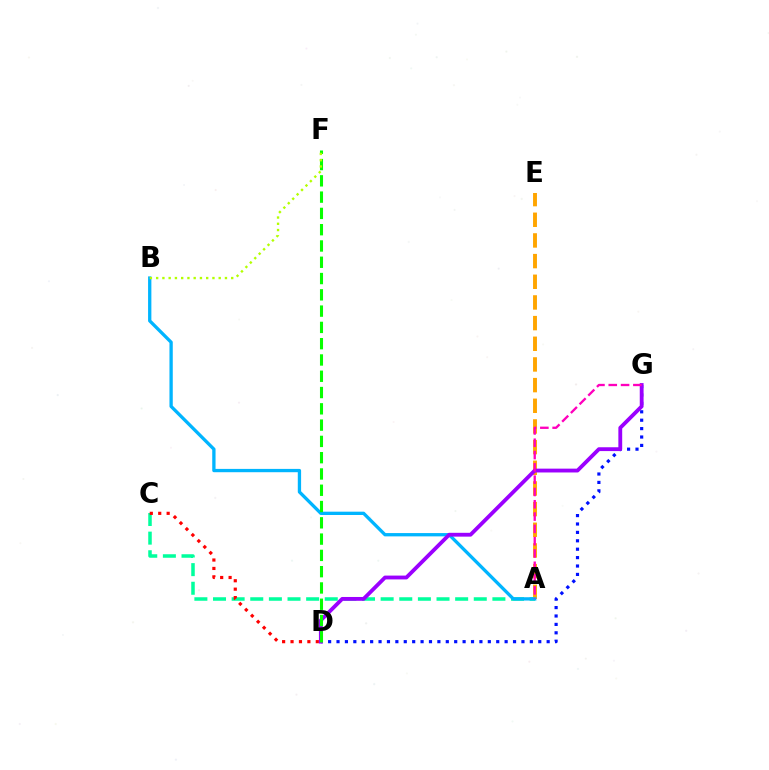{('A', 'C'): [{'color': '#00ff9d', 'line_style': 'dashed', 'thickness': 2.53}], ('A', 'E'): [{'color': '#ffa500', 'line_style': 'dashed', 'thickness': 2.81}], ('A', 'B'): [{'color': '#00b5ff', 'line_style': 'solid', 'thickness': 2.38}], ('D', 'G'): [{'color': '#0010ff', 'line_style': 'dotted', 'thickness': 2.28}, {'color': '#9b00ff', 'line_style': 'solid', 'thickness': 2.75}], ('C', 'D'): [{'color': '#ff0000', 'line_style': 'dotted', 'thickness': 2.29}], ('D', 'F'): [{'color': '#08ff00', 'line_style': 'dashed', 'thickness': 2.21}], ('B', 'F'): [{'color': '#b3ff00', 'line_style': 'dotted', 'thickness': 1.7}], ('A', 'G'): [{'color': '#ff00bd', 'line_style': 'dashed', 'thickness': 1.67}]}